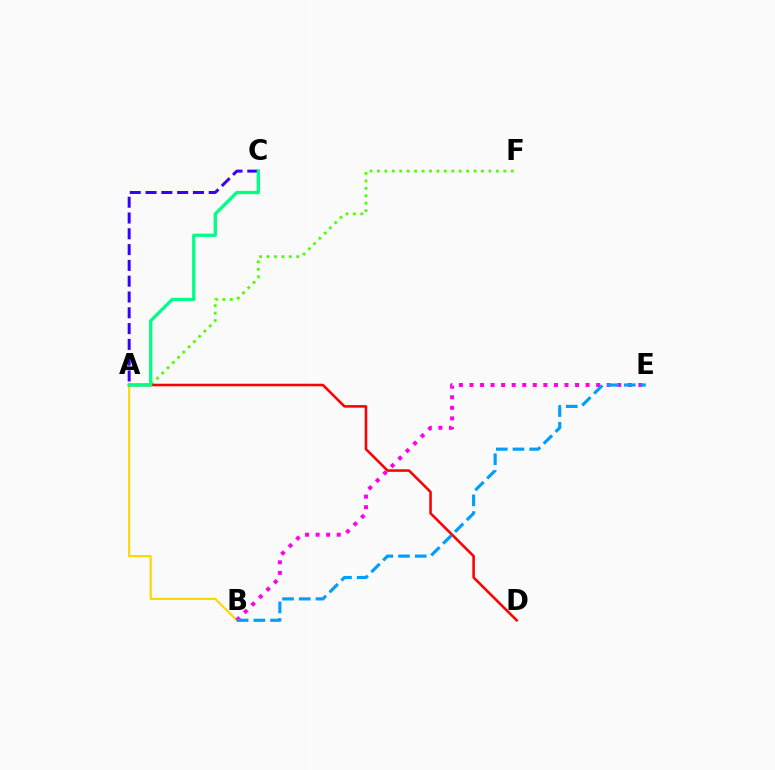{('A', 'B'): [{'color': '#ffd500', 'line_style': 'solid', 'thickness': 1.52}], ('A', 'F'): [{'color': '#4fff00', 'line_style': 'dotted', 'thickness': 2.02}], ('B', 'E'): [{'color': '#ff00ed', 'line_style': 'dotted', 'thickness': 2.87}, {'color': '#009eff', 'line_style': 'dashed', 'thickness': 2.27}], ('A', 'D'): [{'color': '#ff0000', 'line_style': 'solid', 'thickness': 1.85}], ('A', 'C'): [{'color': '#3700ff', 'line_style': 'dashed', 'thickness': 2.15}, {'color': '#00ff86', 'line_style': 'solid', 'thickness': 2.37}]}